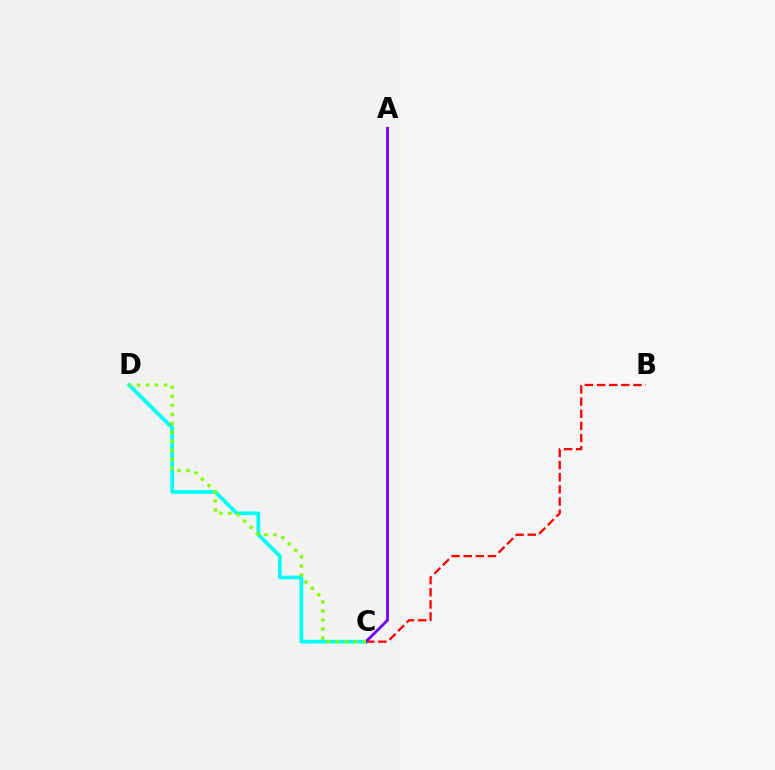{('B', 'C'): [{'color': '#ff0000', 'line_style': 'dashed', 'thickness': 1.65}], ('C', 'D'): [{'color': '#00fff6', 'line_style': 'solid', 'thickness': 2.69}, {'color': '#84ff00', 'line_style': 'dotted', 'thickness': 2.45}], ('A', 'C'): [{'color': '#7200ff', 'line_style': 'solid', 'thickness': 2.02}]}